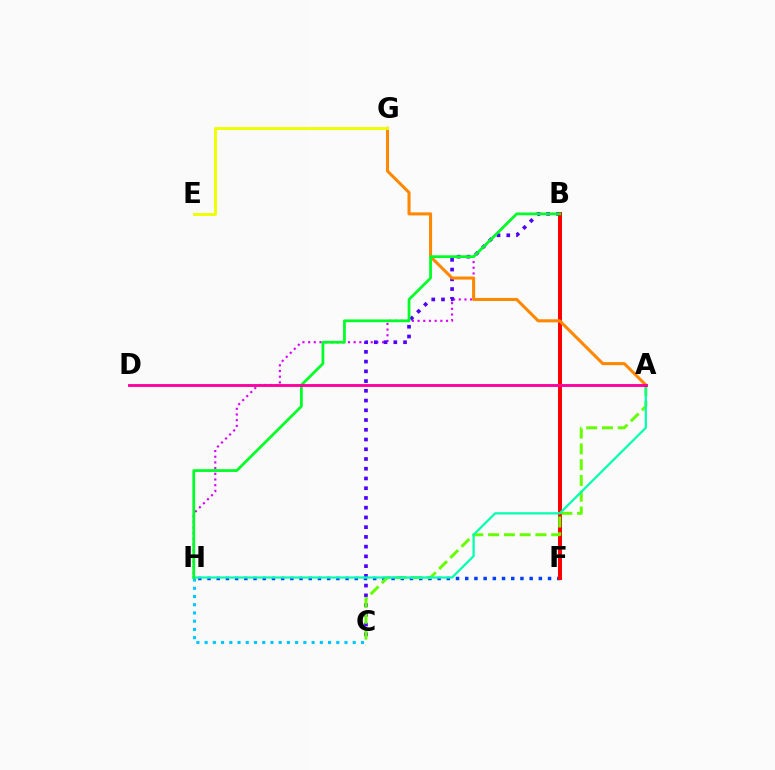{('B', 'H'): [{'color': '#d600ff', 'line_style': 'dotted', 'thickness': 1.55}, {'color': '#00ff27', 'line_style': 'solid', 'thickness': 1.99}], ('F', 'H'): [{'color': '#003fff', 'line_style': 'dotted', 'thickness': 2.5}], ('C', 'H'): [{'color': '#00c7ff', 'line_style': 'dotted', 'thickness': 2.24}], ('B', 'C'): [{'color': '#4f00ff', 'line_style': 'dotted', 'thickness': 2.65}], ('B', 'F'): [{'color': '#ff0000', 'line_style': 'solid', 'thickness': 2.86}], ('A', 'C'): [{'color': '#66ff00', 'line_style': 'dashed', 'thickness': 2.14}], ('A', 'H'): [{'color': '#00ffaf', 'line_style': 'solid', 'thickness': 1.6}], ('A', 'G'): [{'color': '#ff8800', 'line_style': 'solid', 'thickness': 2.2}], ('E', 'G'): [{'color': '#eeff00', 'line_style': 'solid', 'thickness': 2.08}], ('A', 'D'): [{'color': '#ff00a0', 'line_style': 'solid', 'thickness': 2.07}]}